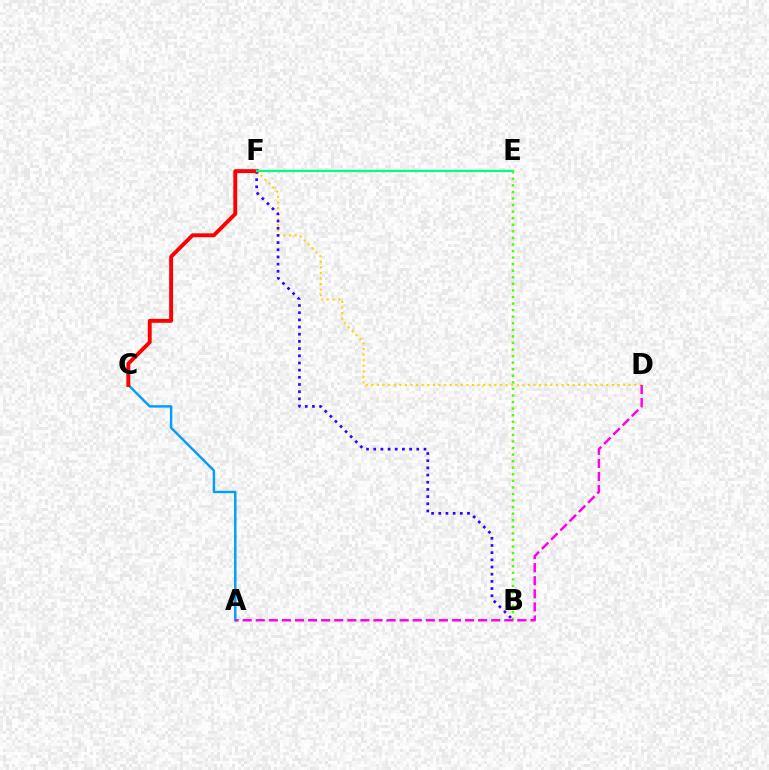{('D', 'F'): [{'color': '#ffd500', 'line_style': 'dotted', 'thickness': 1.52}], ('B', 'F'): [{'color': '#3700ff', 'line_style': 'dotted', 'thickness': 1.95}], ('A', 'C'): [{'color': '#009eff', 'line_style': 'solid', 'thickness': 1.76}], ('C', 'F'): [{'color': '#ff0000', 'line_style': 'solid', 'thickness': 2.8}], ('E', 'F'): [{'color': '#00ff86', 'line_style': 'solid', 'thickness': 1.61}], ('B', 'E'): [{'color': '#4fff00', 'line_style': 'dotted', 'thickness': 1.78}], ('A', 'D'): [{'color': '#ff00ed', 'line_style': 'dashed', 'thickness': 1.78}]}